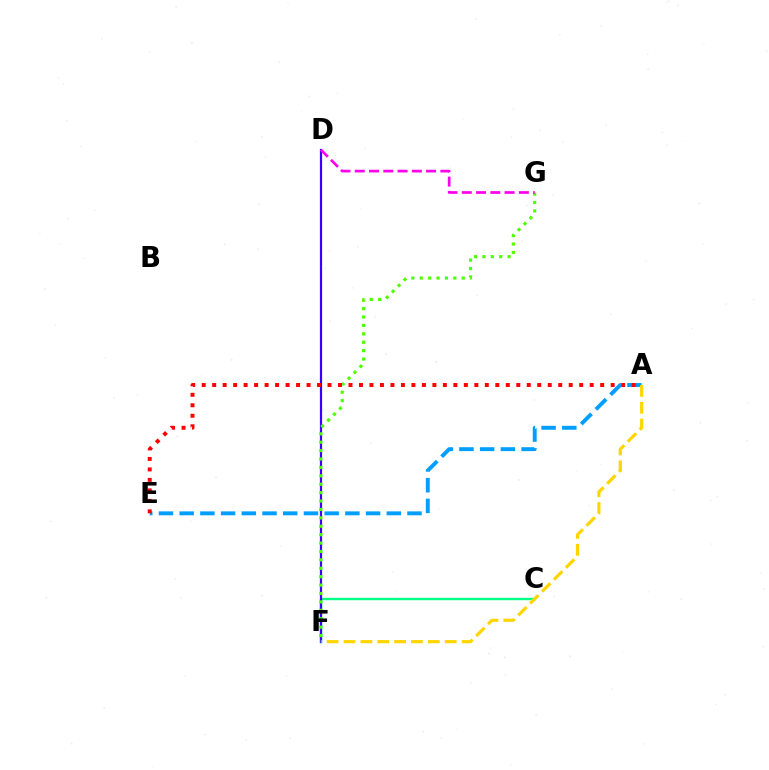{('C', 'F'): [{'color': '#00ff86', 'line_style': 'solid', 'thickness': 1.72}], ('D', 'F'): [{'color': '#3700ff', 'line_style': 'solid', 'thickness': 1.6}], ('F', 'G'): [{'color': '#4fff00', 'line_style': 'dotted', 'thickness': 2.28}], ('A', 'E'): [{'color': '#009eff', 'line_style': 'dashed', 'thickness': 2.81}, {'color': '#ff0000', 'line_style': 'dotted', 'thickness': 2.85}], ('A', 'F'): [{'color': '#ffd500', 'line_style': 'dashed', 'thickness': 2.29}], ('D', 'G'): [{'color': '#ff00ed', 'line_style': 'dashed', 'thickness': 1.94}]}